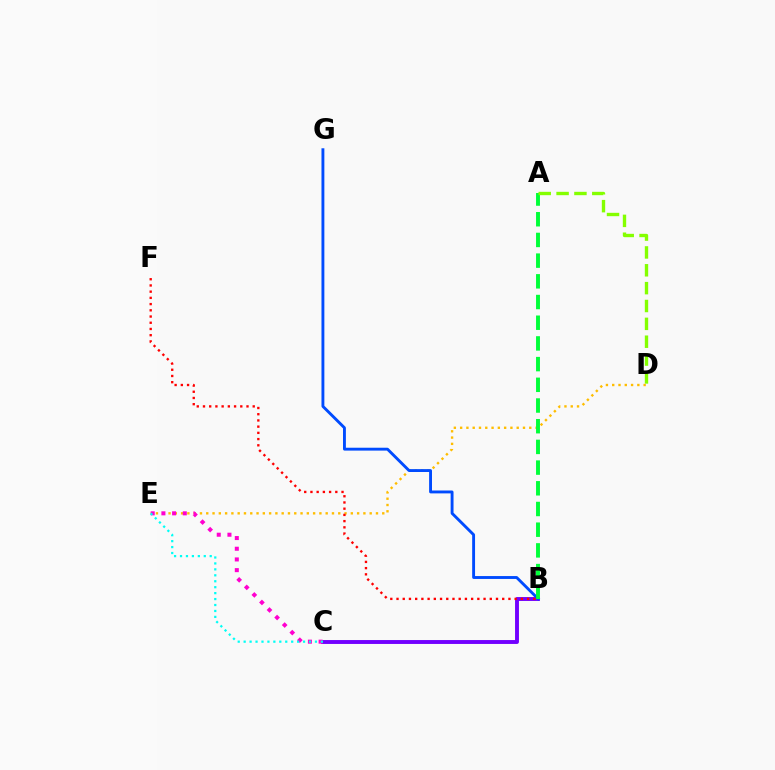{('B', 'C'): [{'color': '#7200ff', 'line_style': 'solid', 'thickness': 2.81}], ('D', 'E'): [{'color': '#ffbd00', 'line_style': 'dotted', 'thickness': 1.71}], ('C', 'E'): [{'color': '#ff00cf', 'line_style': 'dotted', 'thickness': 2.91}, {'color': '#00fff6', 'line_style': 'dotted', 'thickness': 1.61}], ('B', 'G'): [{'color': '#004bff', 'line_style': 'solid', 'thickness': 2.07}], ('B', 'F'): [{'color': '#ff0000', 'line_style': 'dotted', 'thickness': 1.69}], ('A', 'B'): [{'color': '#00ff39', 'line_style': 'dashed', 'thickness': 2.81}], ('A', 'D'): [{'color': '#84ff00', 'line_style': 'dashed', 'thickness': 2.43}]}